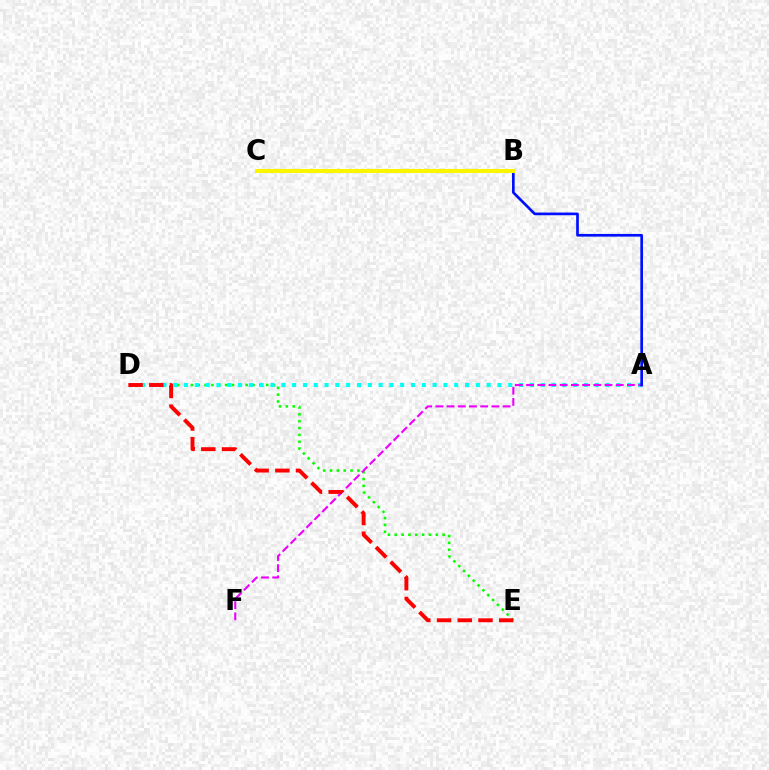{('D', 'E'): [{'color': '#08ff00', 'line_style': 'dotted', 'thickness': 1.86}, {'color': '#ff0000', 'line_style': 'dashed', 'thickness': 2.82}], ('A', 'D'): [{'color': '#00fff6', 'line_style': 'dotted', 'thickness': 2.94}], ('A', 'F'): [{'color': '#ee00ff', 'line_style': 'dashed', 'thickness': 1.52}], ('A', 'B'): [{'color': '#0010ff', 'line_style': 'solid', 'thickness': 1.94}], ('B', 'C'): [{'color': '#fcf500', 'line_style': 'solid', 'thickness': 2.92}]}